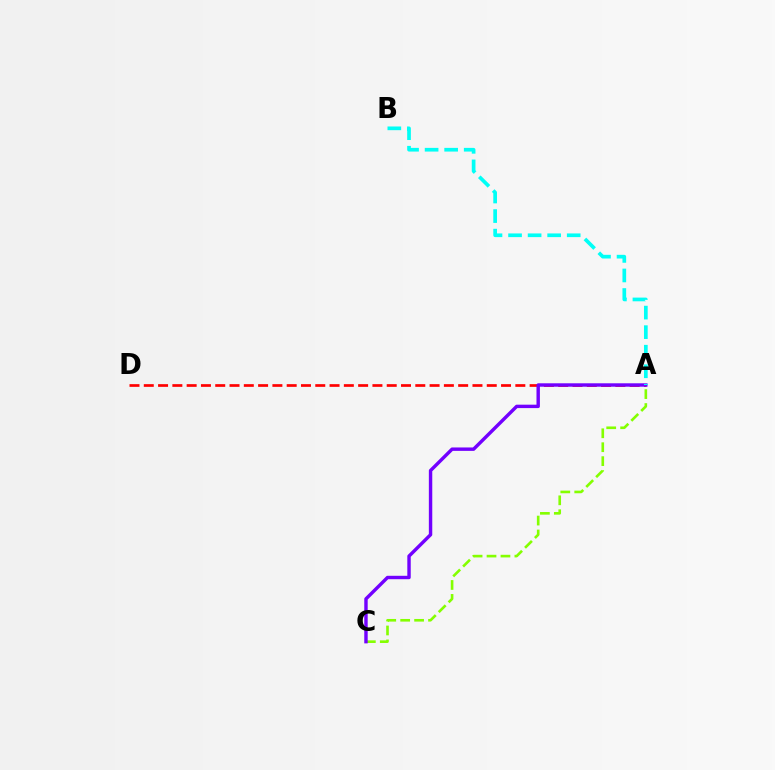{('A', 'D'): [{'color': '#ff0000', 'line_style': 'dashed', 'thickness': 1.94}], ('A', 'C'): [{'color': '#84ff00', 'line_style': 'dashed', 'thickness': 1.89}, {'color': '#7200ff', 'line_style': 'solid', 'thickness': 2.46}], ('A', 'B'): [{'color': '#00fff6', 'line_style': 'dashed', 'thickness': 2.66}]}